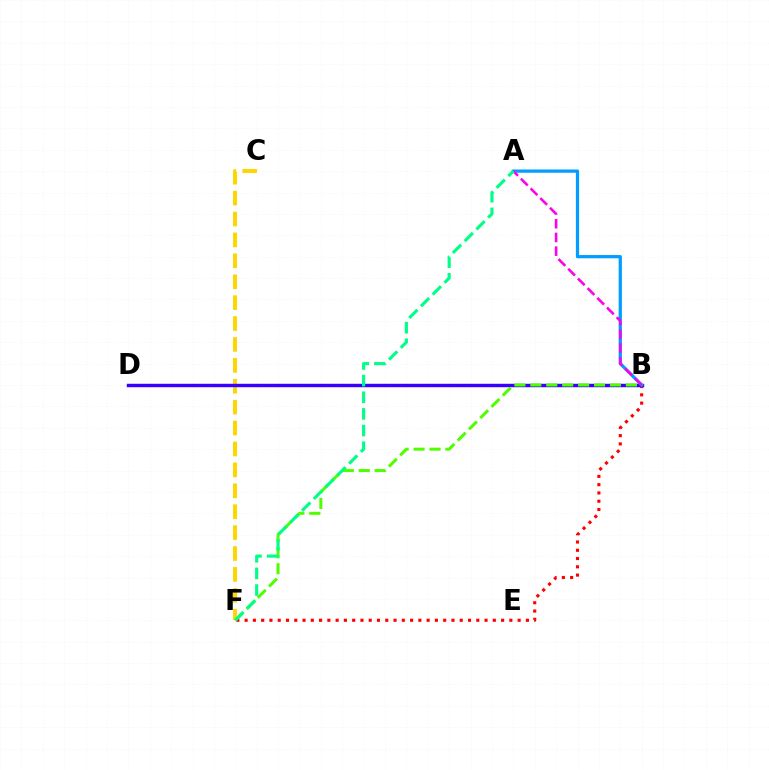{('B', 'F'): [{'color': '#ff0000', 'line_style': 'dotted', 'thickness': 2.25}, {'color': '#4fff00', 'line_style': 'dashed', 'thickness': 2.16}], ('C', 'F'): [{'color': '#ffd500', 'line_style': 'dashed', 'thickness': 2.84}], ('B', 'D'): [{'color': '#3700ff', 'line_style': 'solid', 'thickness': 2.46}], ('A', 'B'): [{'color': '#009eff', 'line_style': 'solid', 'thickness': 2.33}, {'color': '#ff00ed', 'line_style': 'dashed', 'thickness': 1.86}], ('A', 'F'): [{'color': '#00ff86', 'line_style': 'dashed', 'thickness': 2.26}]}